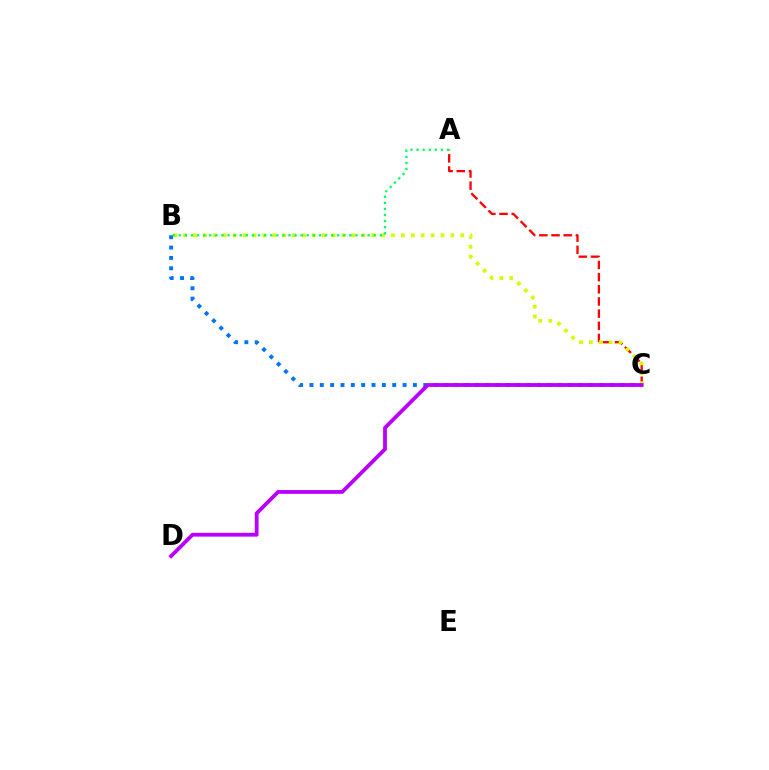{('B', 'C'): [{'color': '#0074ff', 'line_style': 'dotted', 'thickness': 2.81}, {'color': '#d1ff00', 'line_style': 'dotted', 'thickness': 2.69}], ('A', 'C'): [{'color': '#ff0000', 'line_style': 'dashed', 'thickness': 1.65}], ('A', 'B'): [{'color': '#00ff5c', 'line_style': 'dotted', 'thickness': 1.66}], ('C', 'D'): [{'color': '#b900ff', 'line_style': 'solid', 'thickness': 2.73}]}